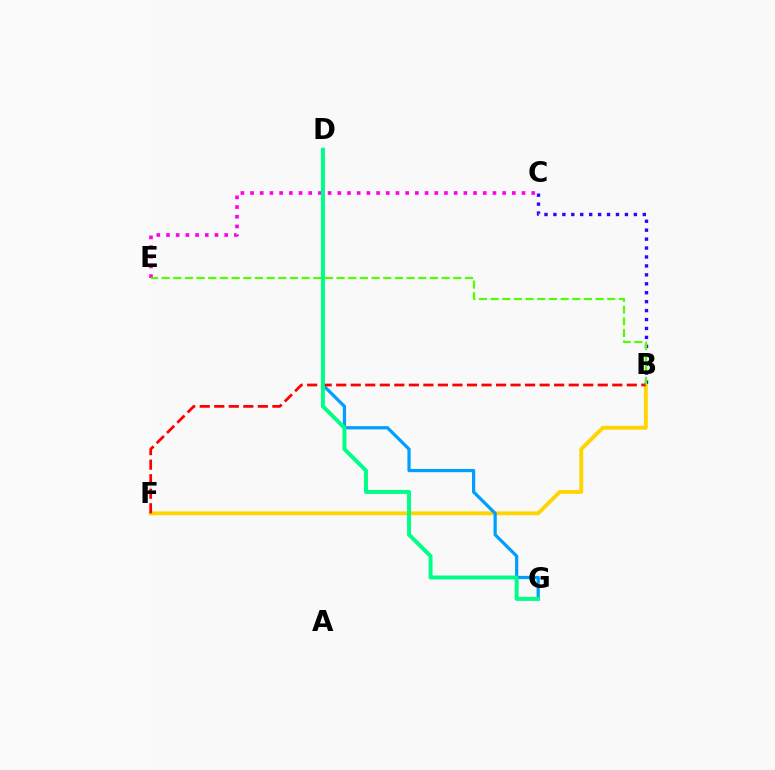{('B', 'F'): [{'color': '#ffd500', 'line_style': 'solid', 'thickness': 2.77}, {'color': '#ff0000', 'line_style': 'dashed', 'thickness': 1.97}], ('D', 'G'): [{'color': '#009eff', 'line_style': 'solid', 'thickness': 2.33}, {'color': '#00ff86', 'line_style': 'solid', 'thickness': 2.85}], ('B', 'C'): [{'color': '#3700ff', 'line_style': 'dotted', 'thickness': 2.43}], ('C', 'E'): [{'color': '#ff00ed', 'line_style': 'dotted', 'thickness': 2.63}], ('B', 'E'): [{'color': '#4fff00', 'line_style': 'dashed', 'thickness': 1.58}]}